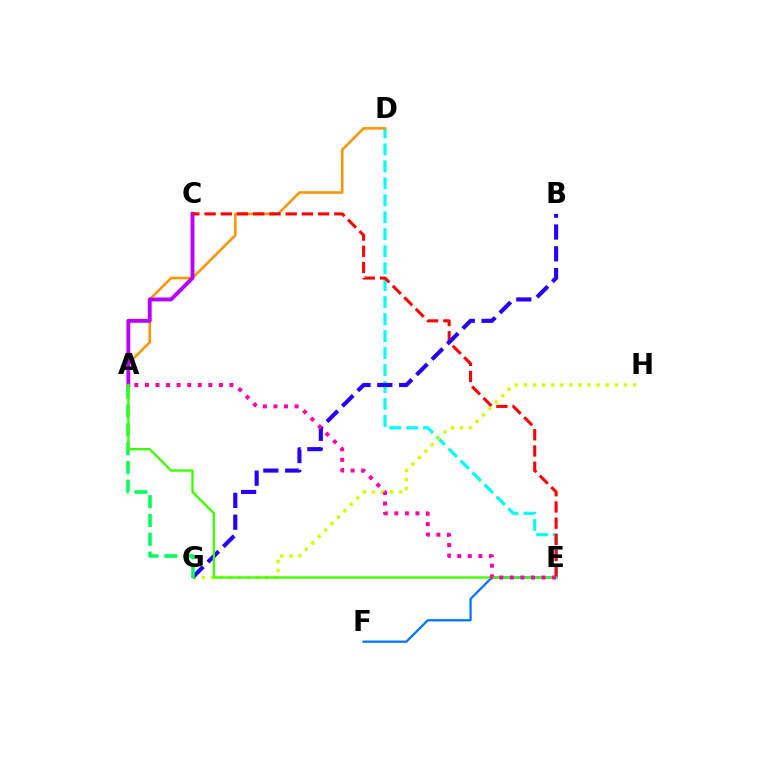{('D', 'E'): [{'color': '#00fff6', 'line_style': 'dashed', 'thickness': 2.31}], ('A', 'D'): [{'color': '#ff9400', 'line_style': 'solid', 'thickness': 1.86}], ('A', 'C'): [{'color': '#b900ff', 'line_style': 'solid', 'thickness': 2.8}], ('C', 'E'): [{'color': '#ff0000', 'line_style': 'dashed', 'thickness': 2.2}], ('G', 'H'): [{'color': '#d1ff00', 'line_style': 'dotted', 'thickness': 2.47}], ('B', 'G'): [{'color': '#2500ff', 'line_style': 'dashed', 'thickness': 2.96}], ('A', 'G'): [{'color': '#00ff5c', 'line_style': 'dashed', 'thickness': 2.55}], ('E', 'F'): [{'color': '#0074ff', 'line_style': 'solid', 'thickness': 1.61}], ('A', 'E'): [{'color': '#3dff00', 'line_style': 'solid', 'thickness': 1.69}, {'color': '#ff00ac', 'line_style': 'dotted', 'thickness': 2.87}]}